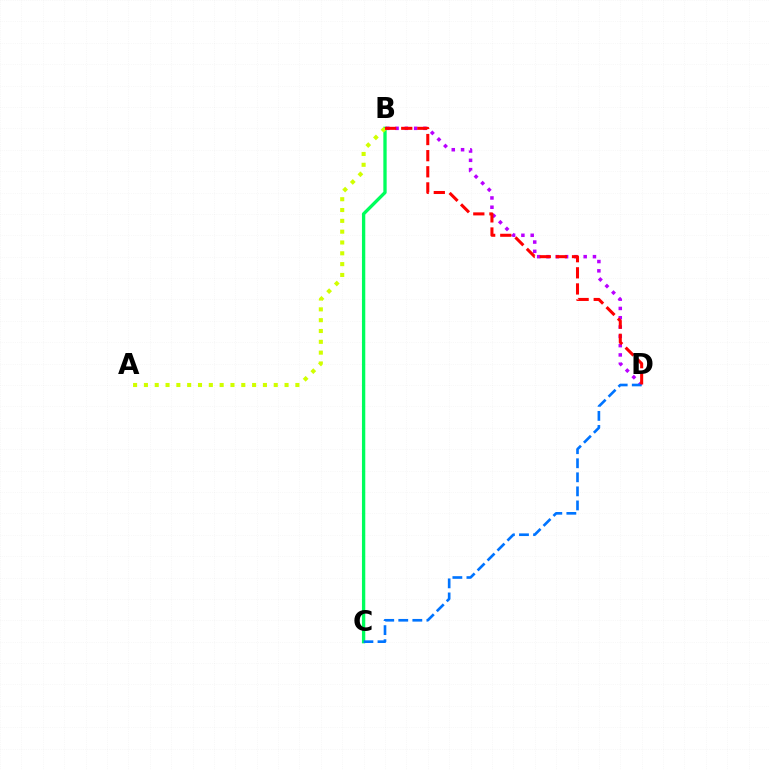{('B', 'D'): [{'color': '#b900ff', 'line_style': 'dotted', 'thickness': 2.53}, {'color': '#ff0000', 'line_style': 'dashed', 'thickness': 2.19}], ('B', 'C'): [{'color': '#00ff5c', 'line_style': 'solid', 'thickness': 2.39}], ('A', 'B'): [{'color': '#d1ff00', 'line_style': 'dotted', 'thickness': 2.94}], ('C', 'D'): [{'color': '#0074ff', 'line_style': 'dashed', 'thickness': 1.91}]}